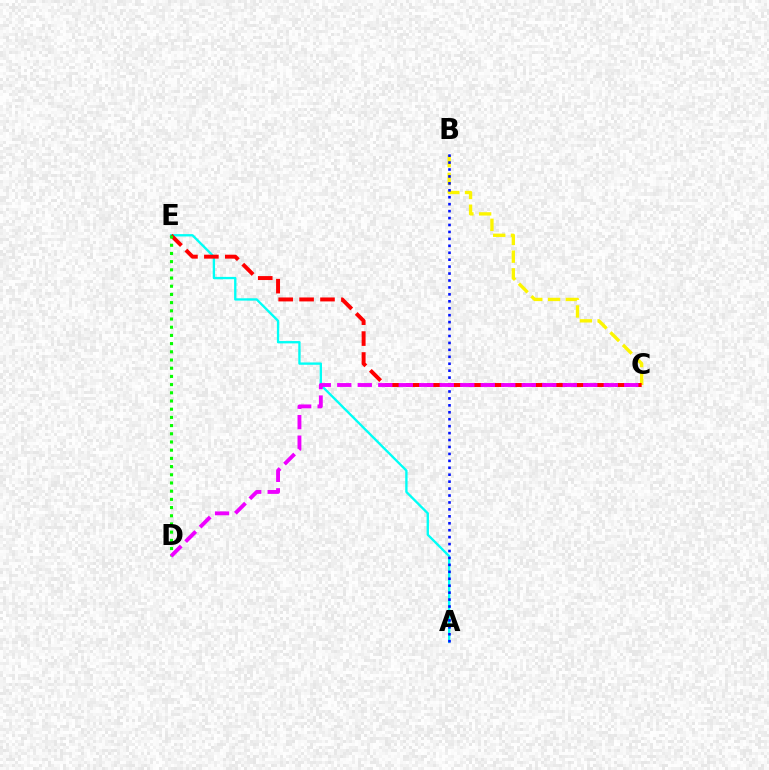{('A', 'E'): [{'color': '#00fff6', 'line_style': 'solid', 'thickness': 1.69}], ('B', 'C'): [{'color': '#fcf500', 'line_style': 'dashed', 'thickness': 2.41}], ('C', 'E'): [{'color': '#ff0000', 'line_style': 'dashed', 'thickness': 2.84}], ('D', 'E'): [{'color': '#08ff00', 'line_style': 'dotted', 'thickness': 2.23}], ('A', 'B'): [{'color': '#0010ff', 'line_style': 'dotted', 'thickness': 1.88}], ('C', 'D'): [{'color': '#ee00ff', 'line_style': 'dashed', 'thickness': 2.78}]}